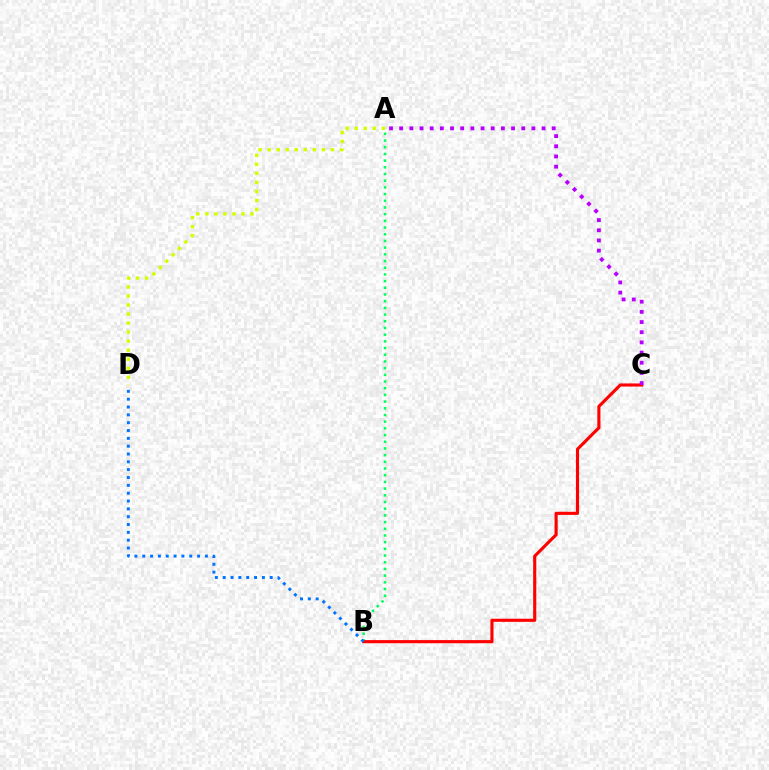{('A', 'B'): [{'color': '#00ff5c', 'line_style': 'dotted', 'thickness': 1.82}], ('B', 'C'): [{'color': '#ff0000', 'line_style': 'solid', 'thickness': 2.25}], ('A', 'D'): [{'color': '#d1ff00', 'line_style': 'dotted', 'thickness': 2.45}], ('A', 'C'): [{'color': '#b900ff', 'line_style': 'dotted', 'thickness': 2.76}], ('B', 'D'): [{'color': '#0074ff', 'line_style': 'dotted', 'thickness': 2.13}]}